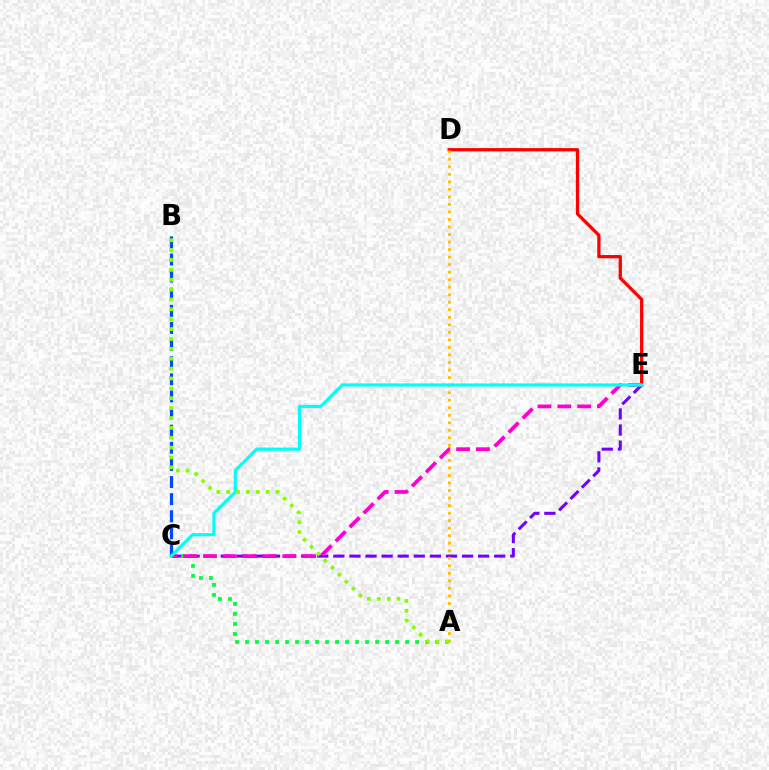{('C', 'E'): [{'color': '#7200ff', 'line_style': 'dashed', 'thickness': 2.19}, {'color': '#ff00cf', 'line_style': 'dashed', 'thickness': 2.69}, {'color': '#00fff6', 'line_style': 'solid', 'thickness': 2.27}], ('B', 'C'): [{'color': '#004bff', 'line_style': 'dashed', 'thickness': 2.33}], ('D', 'E'): [{'color': '#ff0000', 'line_style': 'solid', 'thickness': 2.35}], ('A', 'C'): [{'color': '#00ff39', 'line_style': 'dotted', 'thickness': 2.72}], ('A', 'D'): [{'color': '#ffbd00', 'line_style': 'dotted', 'thickness': 2.05}], ('A', 'B'): [{'color': '#84ff00', 'line_style': 'dotted', 'thickness': 2.68}]}